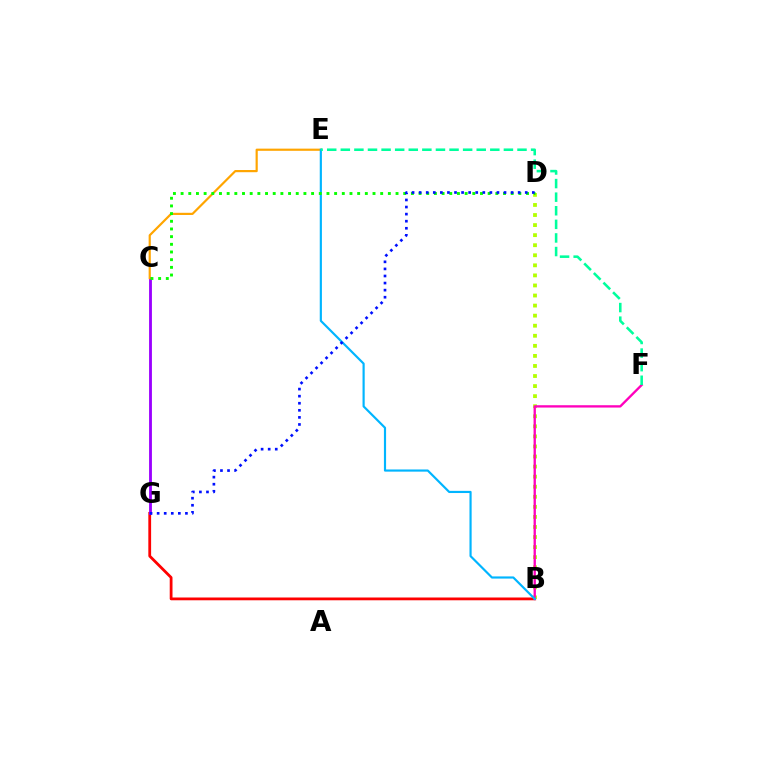{('B', 'G'): [{'color': '#ff0000', 'line_style': 'solid', 'thickness': 2.0}], ('C', 'G'): [{'color': '#9b00ff', 'line_style': 'solid', 'thickness': 2.04}], ('B', 'D'): [{'color': '#b3ff00', 'line_style': 'dotted', 'thickness': 2.73}], ('B', 'F'): [{'color': '#ff00bd', 'line_style': 'solid', 'thickness': 1.68}], ('C', 'E'): [{'color': '#ffa500', 'line_style': 'solid', 'thickness': 1.57}], ('B', 'E'): [{'color': '#00b5ff', 'line_style': 'solid', 'thickness': 1.56}], ('C', 'D'): [{'color': '#08ff00', 'line_style': 'dotted', 'thickness': 2.09}], ('D', 'G'): [{'color': '#0010ff', 'line_style': 'dotted', 'thickness': 1.92}], ('E', 'F'): [{'color': '#00ff9d', 'line_style': 'dashed', 'thickness': 1.85}]}